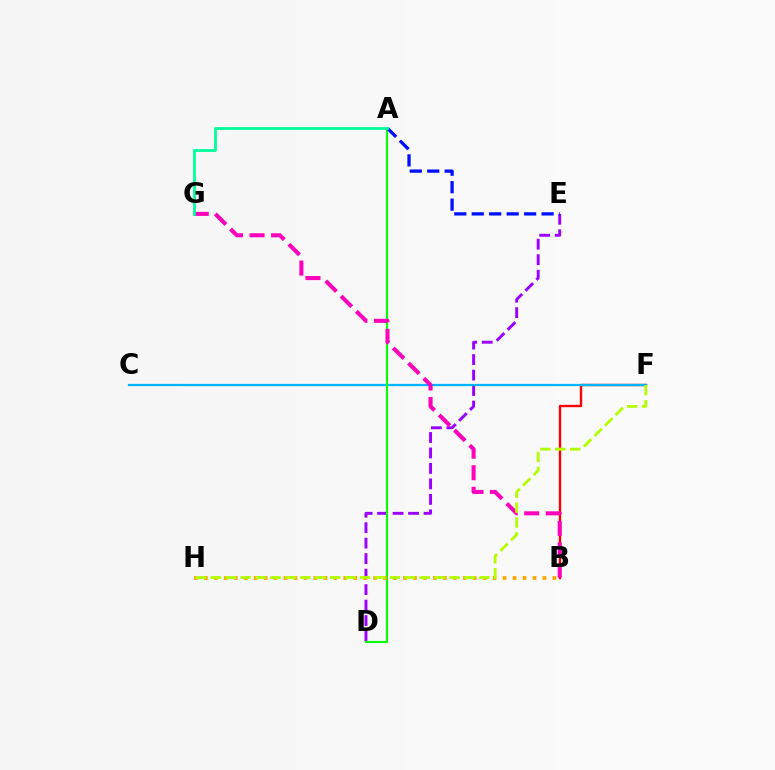{('D', 'E'): [{'color': '#9b00ff', 'line_style': 'dashed', 'thickness': 2.1}], ('B', 'F'): [{'color': '#ff0000', 'line_style': 'solid', 'thickness': 1.7}], ('C', 'F'): [{'color': '#00b5ff', 'line_style': 'solid', 'thickness': 1.63}], ('A', 'D'): [{'color': '#08ff00', 'line_style': 'solid', 'thickness': 1.5}], ('A', 'E'): [{'color': '#0010ff', 'line_style': 'dashed', 'thickness': 2.37}], ('B', 'H'): [{'color': '#ffa500', 'line_style': 'dotted', 'thickness': 2.71}], ('B', 'G'): [{'color': '#ff00bd', 'line_style': 'dashed', 'thickness': 2.93}], ('F', 'H'): [{'color': '#b3ff00', 'line_style': 'dashed', 'thickness': 2.03}], ('A', 'G'): [{'color': '#00ff9d', 'line_style': 'solid', 'thickness': 2.01}]}